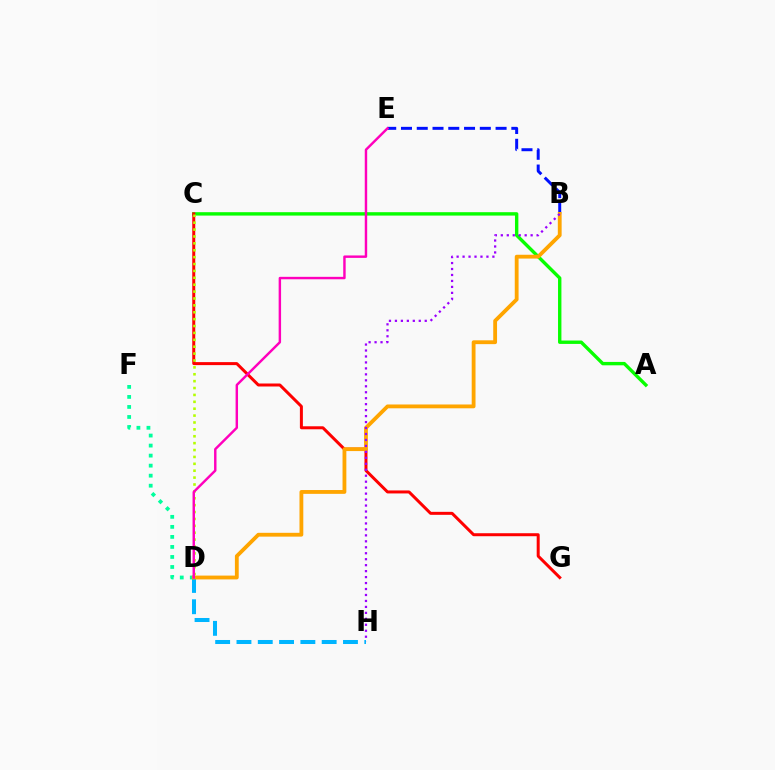{('B', 'E'): [{'color': '#0010ff', 'line_style': 'dashed', 'thickness': 2.14}], ('A', 'C'): [{'color': '#08ff00', 'line_style': 'solid', 'thickness': 2.44}], ('D', 'H'): [{'color': '#00b5ff', 'line_style': 'dashed', 'thickness': 2.89}], ('C', 'G'): [{'color': '#ff0000', 'line_style': 'solid', 'thickness': 2.16}], ('D', 'F'): [{'color': '#00ff9d', 'line_style': 'dotted', 'thickness': 2.72}], ('B', 'D'): [{'color': '#ffa500', 'line_style': 'solid', 'thickness': 2.75}], ('B', 'H'): [{'color': '#9b00ff', 'line_style': 'dotted', 'thickness': 1.62}], ('C', 'D'): [{'color': '#b3ff00', 'line_style': 'dotted', 'thickness': 1.87}], ('D', 'E'): [{'color': '#ff00bd', 'line_style': 'solid', 'thickness': 1.75}]}